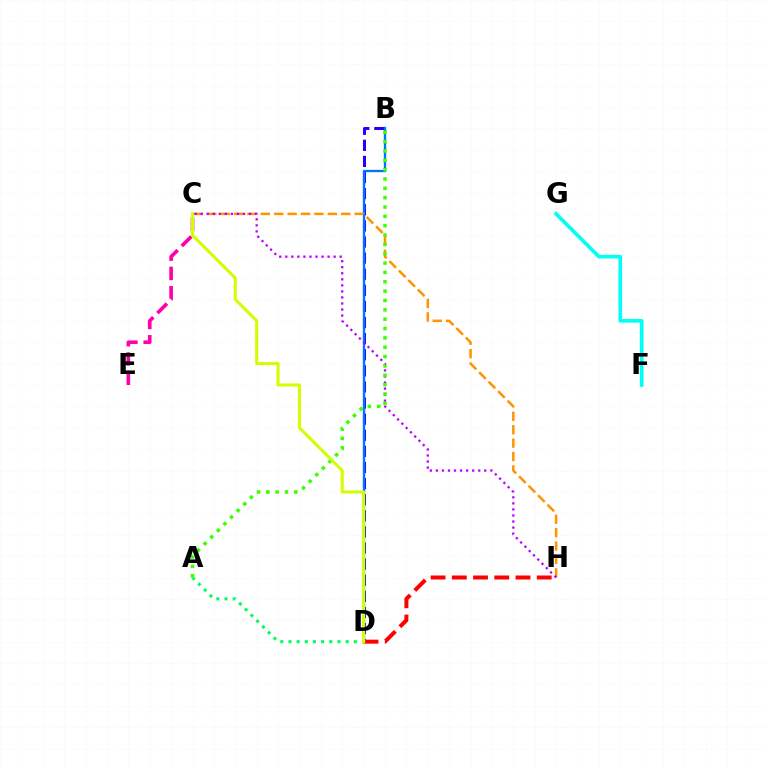{('F', 'G'): [{'color': '#00fff6', 'line_style': 'solid', 'thickness': 2.63}], ('B', 'D'): [{'color': '#2500ff', 'line_style': 'dashed', 'thickness': 2.19}, {'color': '#0074ff', 'line_style': 'solid', 'thickness': 1.69}], ('A', 'D'): [{'color': '#00ff5c', 'line_style': 'dotted', 'thickness': 2.22}], ('C', 'H'): [{'color': '#ff9400', 'line_style': 'dashed', 'thickness': 1.82}, {'color': '#b900ff', 'line_style': 'dotted', 'thickness': 1.64}], ('D', 'H'): [{'color': '#ff0000', 'line_style': 'dashed', 'thickness': 2.88}], ('C', 'E'): [{'color': '#ff00ac', 'line_style': 'dashed', 'thickness': 2.62}], ('A', 'B'): [{'color': '#3dff00', 'line_style': 'dotted', 'thickness': 2.54}], ('C', 'D'): [{'color': '#d1ff00', 'line_style': 'solid', 'thickness': 2.2}]}